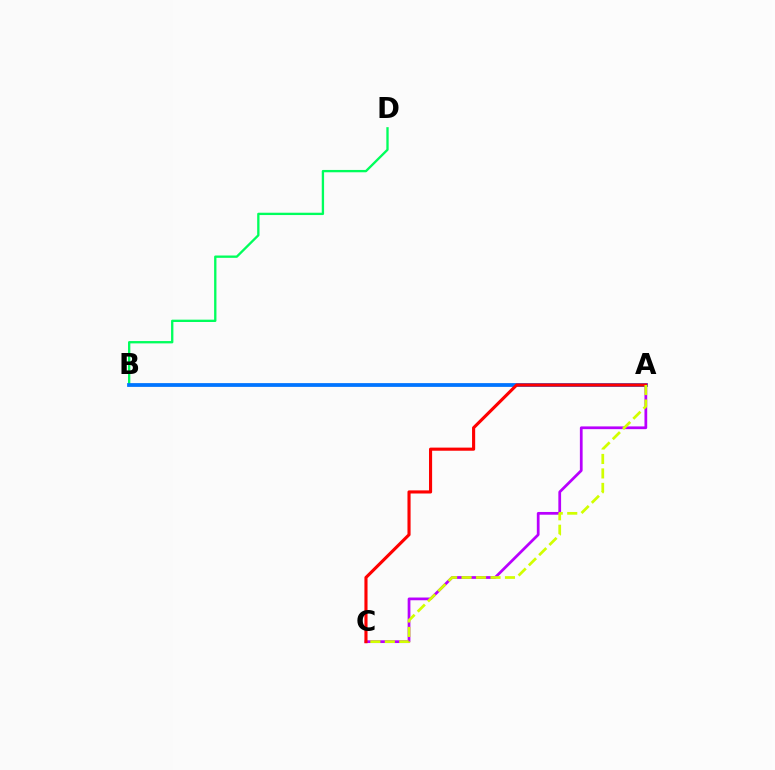{('B', 'D'): [{'color': '#00ff5c', 'line_style': 'solid', 'thickness': 1.68}], ('A', 'B'): [{'color': '#0074ff', 'line_style': 'solid', 'thickness': 2.72}], ('A', 'C'): [{'color': '#b900ff', 'line_style': 'solid', 'thickness': 1.97}, {'color': '#ff0000', 'line_style': 'solid', 'thickness': 2.24}, {'color': '#d1ff00', 'line_style': 'dashed', 'thickness': 1.97}]}